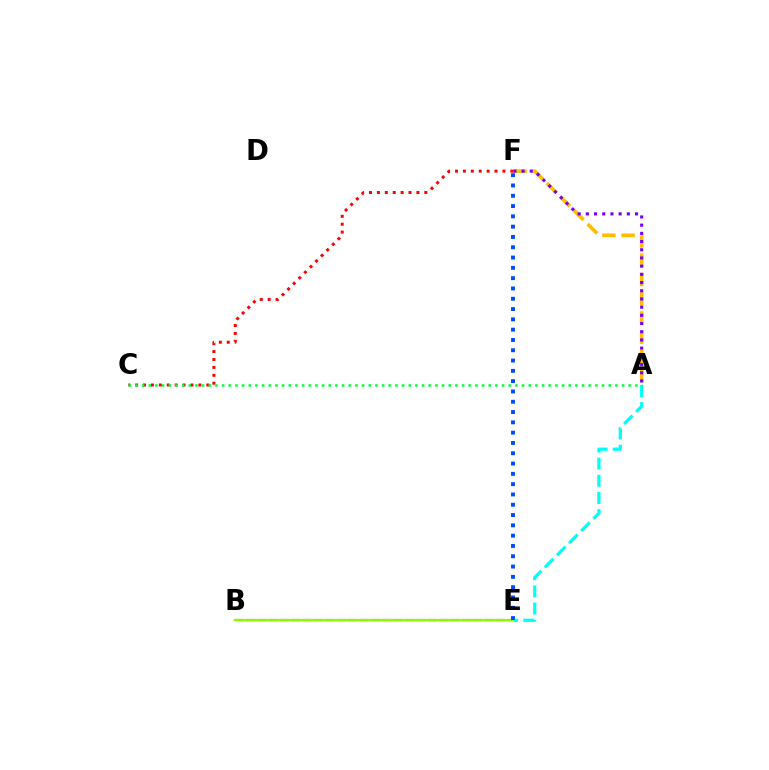{('B', 'E'): [{'color': '#ff00cf', 'line_style': 'dashed', 'thickness': 1.54}, {'color': '#84ff00', 'line_style': 'solid', 'thickness': 1.62}], ('A', 'E'): [{'color': '#00fff6', 'line_style': 'dashed', 'thickness': 2.33}], ('C', 'F'): [{'color': '#ff0000', 'line_style': 'dotted', 'thickness': 2.15}], ('A', 'F'): [{'color': '#ffbd00', 'line_style': 'dashed', 'thickness': 2.61}, {'color': '#7200ff', 'line_style': 'dotted', 'thickness': 2.23}], ('A', 'C'): [{'color': '#00ff39', 'line_style': 'dotted', 'thickness': 1.81}], ('E', 'F'): [{'color': '#004bff', 'line_style': 'dotted', 'thickness': 2.8}]}